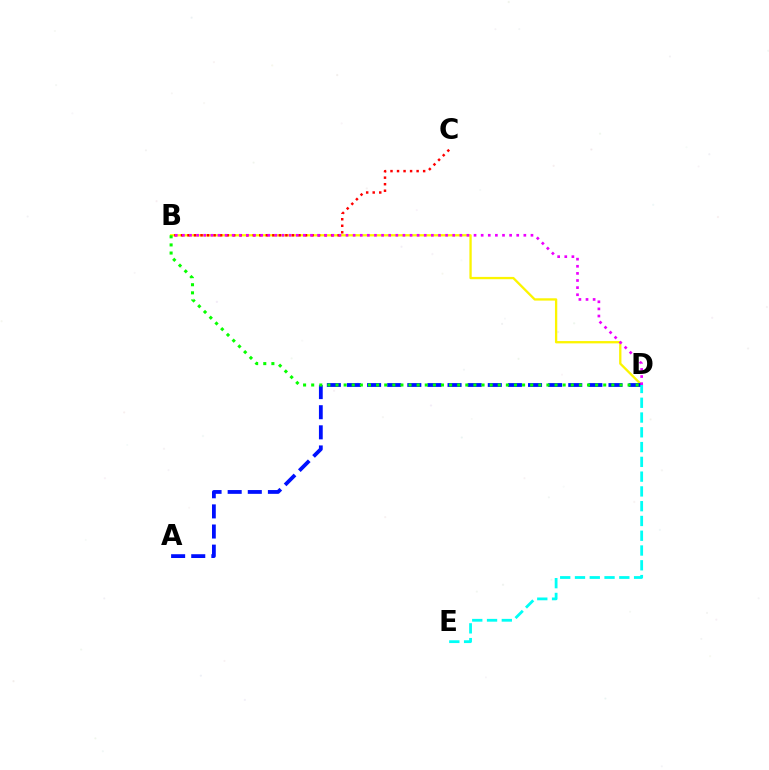{('B', 'D'): [{'color': '#fcf500', 'line_style': 'solid', 'thickness': 1.66}, {'color': '#08ff00', 'line_style': 'dotted', 'thickness': 2.2}, {'color': '#ee00ff', 'line_style': 'dotted', 'thickness': 1.93}], ('A', 'D'): [{'color': '#0010ff', 'line_style': 'dashed', 'thickness': 2.73}], ('B', 'C'): [{'color': '#ff0000', 'line_style': 'dotted', 'thickness': 1.77}], ('D', 'E'): [{'color': '#00fff6', 'line_style': 'dashed', 'thickness': 2.01}]}